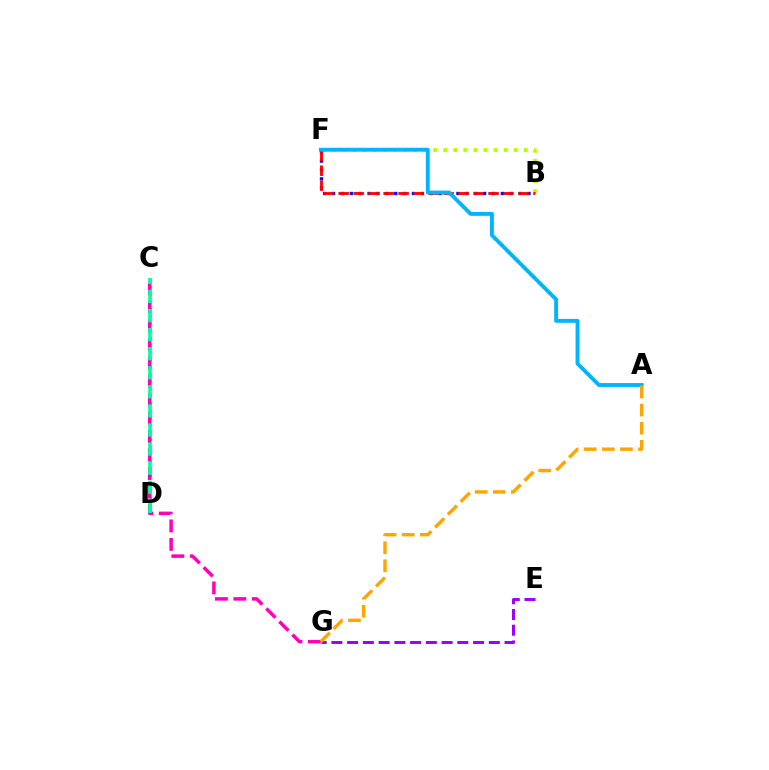{('E', 'G'): [{'color': '#9b00ff', 'line_style': 'dashed', 'thickness': 2.14}], ('C', 'D'): [{'color': '#08ff00', 'line_style': 'dotted', 'thickness': 1.97}, {'color': '#00ff9d', 'line_style': 'dashed', 'thickness': 2.59}], ('C', 'G'): [{'color': '#ff00bd', 'line_style': 'dashed', 'thickness': 2.51}], ('B', 'F'): [{'color': '#b3ff00', 'line_style': 'dotted', 'thickness': 2.74}, {'color': '#0010ff', 'line_style': 'dotted', 'thickness': 2.41}, {'color': '#ff0000', 'line_style': 'dashed', 'thickness': 2.04}], ('A', 'F'): [{'color': '#00b5ff', 'line_style': 'solid', 'thickness': 2.79}], ('A', 'G'): [{'color': '#ffa500', 'line_style': 'dashed', 'thickness': 2.46}]}